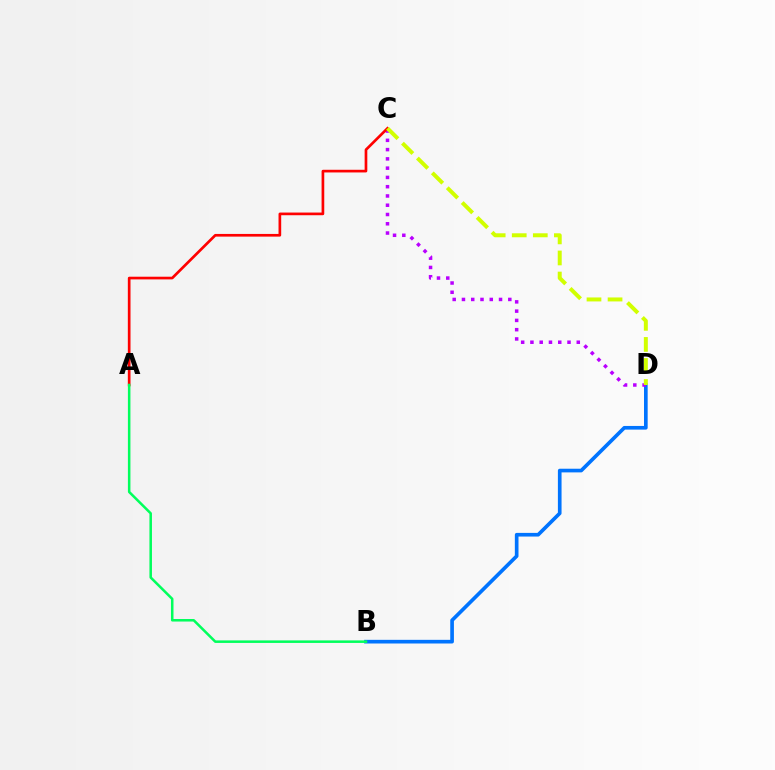{('B', 'D'): [{'color': '#0074ff', 'line_style': 'solid', 'thickness': 2.63}], ('C', 'D'): [{'color': '#b900ff', 'line_style': 'dotted', 'thickness': 2.52}, {'color': '#d1ff00', 'line_style': 'dashed', 'thickness': 2.86}], ('A', 'C'): [{'color': '#ff0000', 'line_style': 'solid', 'thickness': 1.93}], ('A', 'B'): [{'color': '#00ff5c', 'line_style': 'solid', 'thickness': 1.82}]}